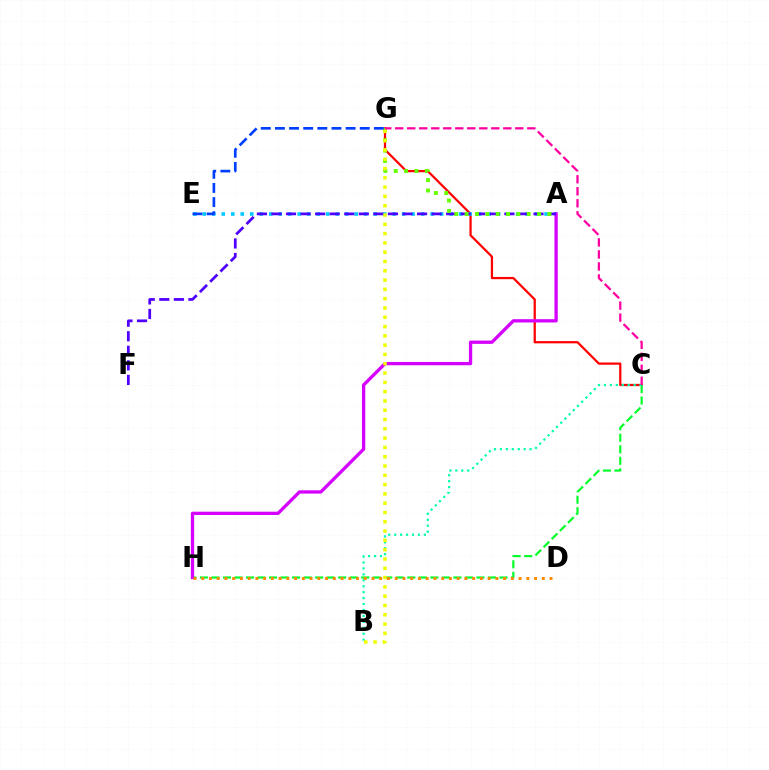{('C', 'G'): [{'color': '#ff0000', 'line_style': 'solid', 'thickness': 1.61}, {'color': '#ff00a0', 'line_style': 'dashed', 'thickness': 1.63}], ('C', 'H'): [{'color': '#00ff27', 'line_style': 'dashed', 'thickness': 1.57}], ('A', 'E'): [{'color': '#00c7ff', 'line_style': 'dotted', 'thickness': 2.58}], ('B', 'C'): [{'color': '#00ffaf', 'line_style': 'dotted', 'thickness': 1.61}], ('A', 'H'): [{'color': '#d600ff', 'line_style': 'solid', 'thickness': 2.37}], ('A', 'F'): [{'color': '#4f00ff', 'line_style': 'dashed', 'thickness': 1.98}], ('A', 'G'): [{'color': '#66ff00', 'line_style': 'dotted', 'thickness': 2.81}], ('E', 'G'): [{'color': '#003fff', 'line_style': 'dashed', 'thickness': 1.92}], ('B', 'G'): [{'color': '#eeff00', 'line_style': 'dotted', 'thickness': 2.53}], ('D', 'H'): [{'color': '#ff8800', 'line_style': 'dotted', 'thickness': 2.1}]}